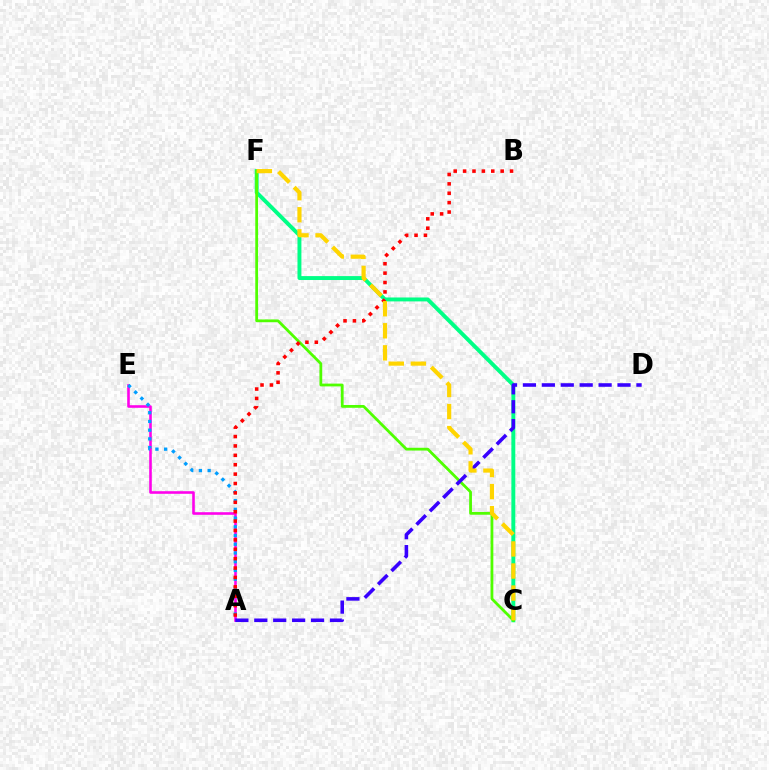{('A', 'E'): [{'color': '#ff00ed', 'line_style': 'solid', 'thickness': 1.87}, {'color': '#009eff', 'line_style': 'dotted', 'thickness': 2.37}], ('C', 'F'): [{'color': '#00ff86', 'line_style': 'solid', 'thickness': 2.82}, {'color': '#4fff00', 'line_style': 'solid', 'thickness': 2.01}, {'color': '#ffd500', 'line_style': 'dashed', 'thickness': 3.0}], ('A', 'B'): [{'color': '#ff0000', 'line_style': 'dotted', 'thickness': 2.55}], ('A', 'D'): [{'color': '#3700ff', 'line_style': 'dashed', 'thickness': 2.57}]}